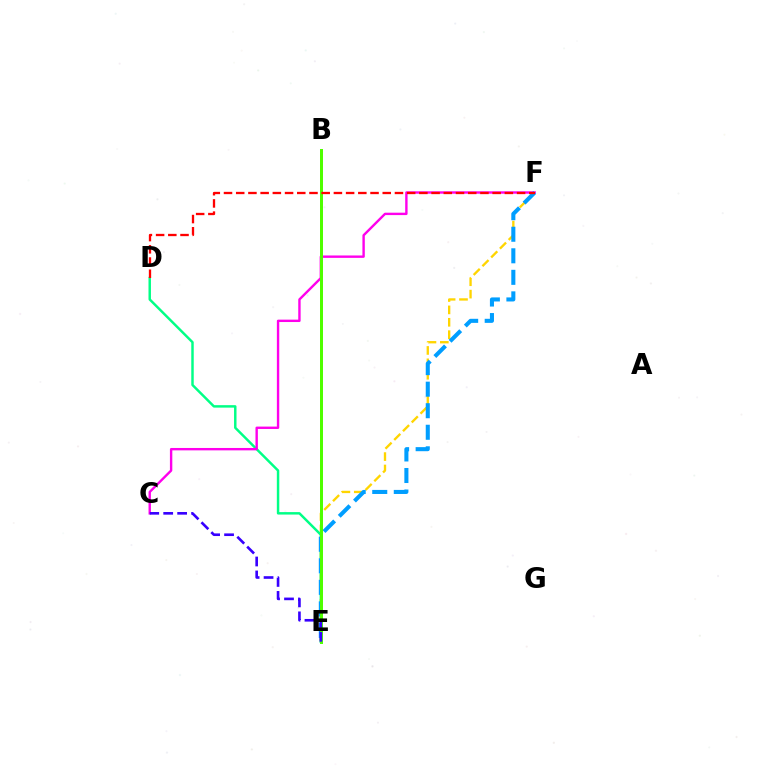{('E', 'F'): [{'color': '#ffd500', 'line_style': 'dashed', 'thickness': 1.68}, {'color': '#009eff', 'line_style': 'dashed', 'thickness': 2.93}], ('D', 'E'): [{'color': '#00ff86', 'line_style': 'solid', 'thickness': 1.77}], ('C', 'F'): [{'color': '#ff00ed', 'line_style': 'solid', 'thickness': 1.72}], ('B', 'E'): [{'color': '#4fff00', 'line_style': 'solid', 'thickness': 2.15}], ('C', 'E'): [{'color': '#3700ff', 'line_style': 'dashed', 'thickness': 1.89}], ('D', 'F'): [{'color': '#ff0000', 'line_style': 'dashed', 'thickness': 1.66}]}